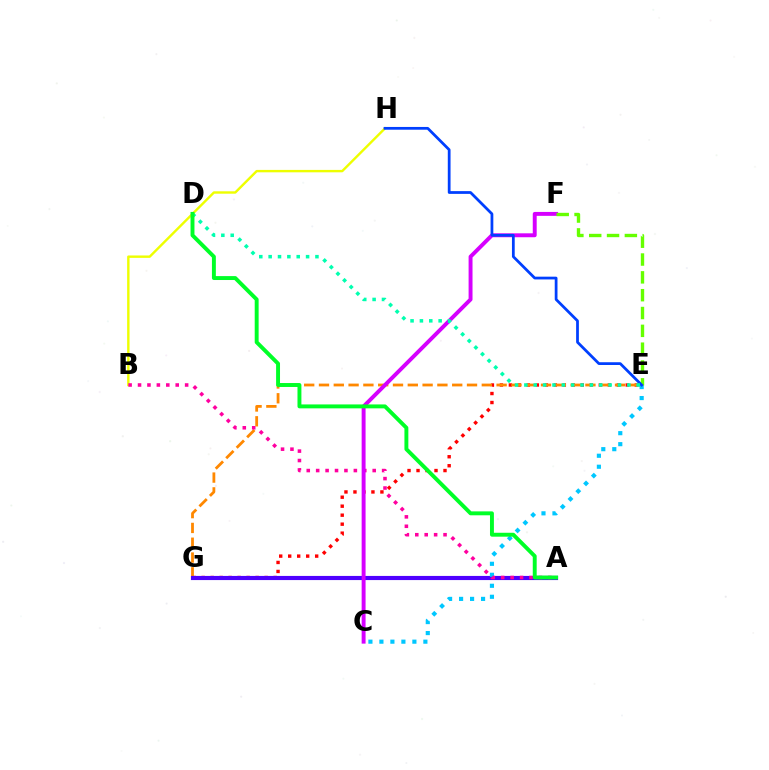{('E', 'G'): [{'color': '#ff0000', 'line_style': 'dotted', 'thickness': 2.44}, {'color': '#ff8800', 'line_style': 'dashed', 'thickness': 2.01}], ('B', 'H'): [{'color': '#eeff00', 'line_style': 'solid', 'thickness': 1.73}], ('A', 'G'): [{'color': '#4f00ff', 'line_style': 'solid', 'thickness': 2.98}], ('C', 'E'): [{'color': '#00c7ff', 'line_style': 'dotted', 'thickness': 2.99}], ('A', 'B'): [{'color': '#ff00a0', 'line_style': 'dotted', 'thickness': 2.56}], ('C', 'F'): [{'color': '#d600ff', 'line_style': 'solid', 'thickness': 2.82}], ('E', 'F'): [{'color': '#66ff00', 'line_style': 'dashed', 'thickness': 2.42}], ('E', 'H'): [{'color': '#003fff', 'line_style': 'solid', 'thickness': 1.99}], ('D', 'E'): [{'color': '#00ffaf', 'line_style': 'dotted', 'thickness': 2.54}], ('A', 'D'): [{'color': '#00ff27', 'line_style': 'solid', 'thickness': 2.82}]}